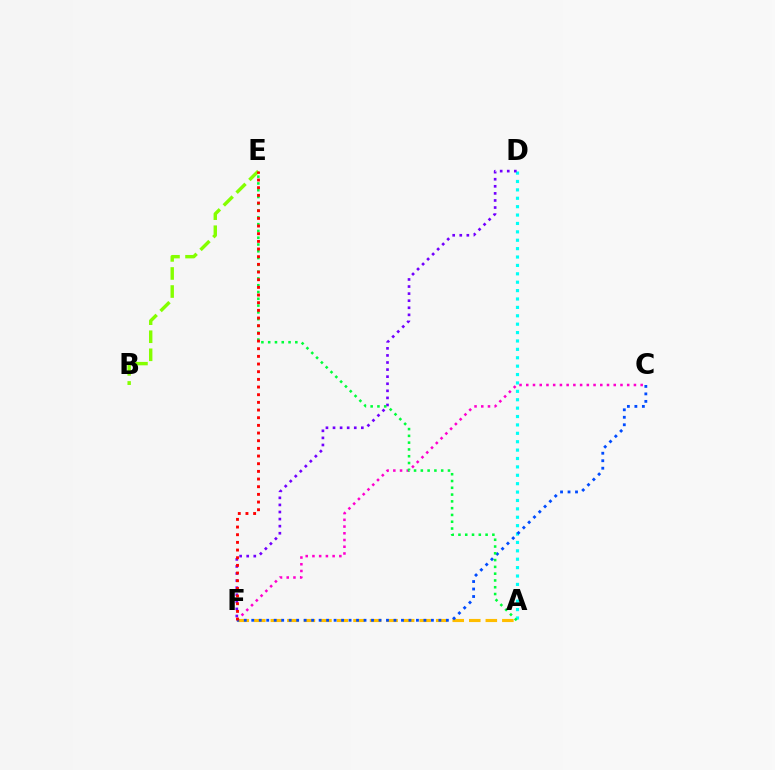{('B', 'E'): [{'color': '#84ff00', 'line_style': 'dashed', 'thickness': 2.45}], ('C', 'F'): [{'color': '#ff00cf', 'line_style': 'dotted', 'thickness': 1.83}, {'color': '#004bff', 'line_style': 'dotted', 'thickness': 2.03}], ('A', 'F'): [{'color': '#ffbd00', 'line_style': 'dashed', 'thickness': 2.25}], ('A', 'D'): [{'color': '#00fff6', 'line_style': 'dotted', 'thickness': 2.28}], ('D', 'F'): [{'color': '#7200ff', 'line_style': 'dotted', 'thickness': 1.92}], ('A', 'E'): [{'color': '#00ff39', 'line_style': 'dotted', 'thickness': 1.84}], ('E', 'F'): [{'color': '#ff0000', 'line_style': 'dotted', 'thickness': 2.08}]}